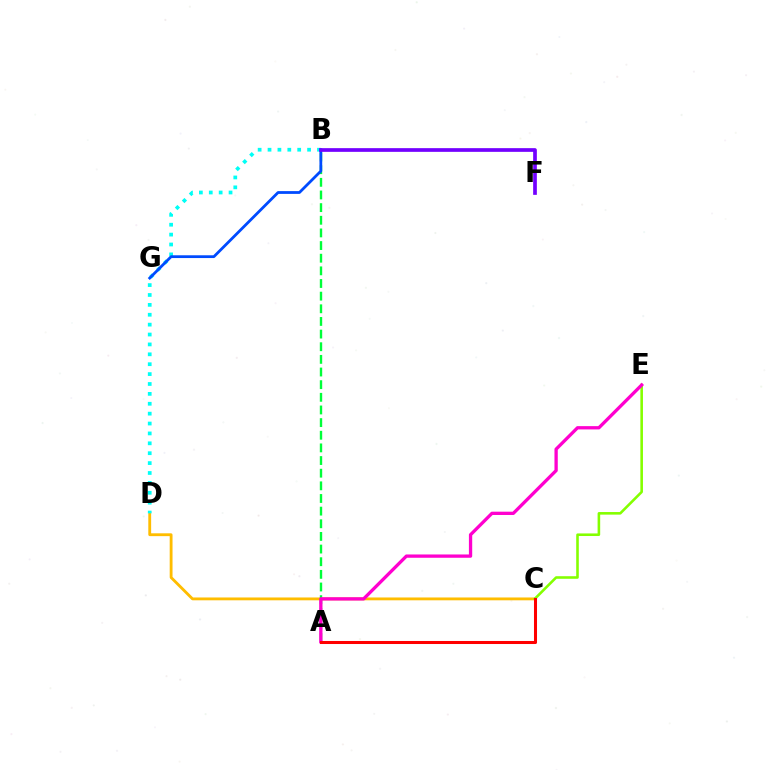{('C', 'D'): [{'color': '#ffbd00', 'line_style': 'solid', 'thickness': 2.04}], ('C', 'E'): [{'color': '#84ff00', 'line_style': 'solid', 'thickness': 1.86}], ('B', 'D'): [{'color': '#00fff6', 'line_style': 'dotted', 'thickness': 2.69}], ('A', 'B'): [{'color': '#00ff39', 'line_style': 'dashed', 'thickness': 1.72}], ('B', 'G'): [{'color': '#004bff', 'line_style': 'solid', 'thickness': 2.0}], ('A', 'E'): [{'color': '#ff00cf', 'line_style': 'solid', 'thickness': 2.38}], ('B', 'F'): [{'color': '#7200ff', 'line_style': 'solid', 'thickness': 2.66}], ('A', 'C'): [{'color': '#ff0000', 'line_style': 'solid', 'thickness': 2.19}]}